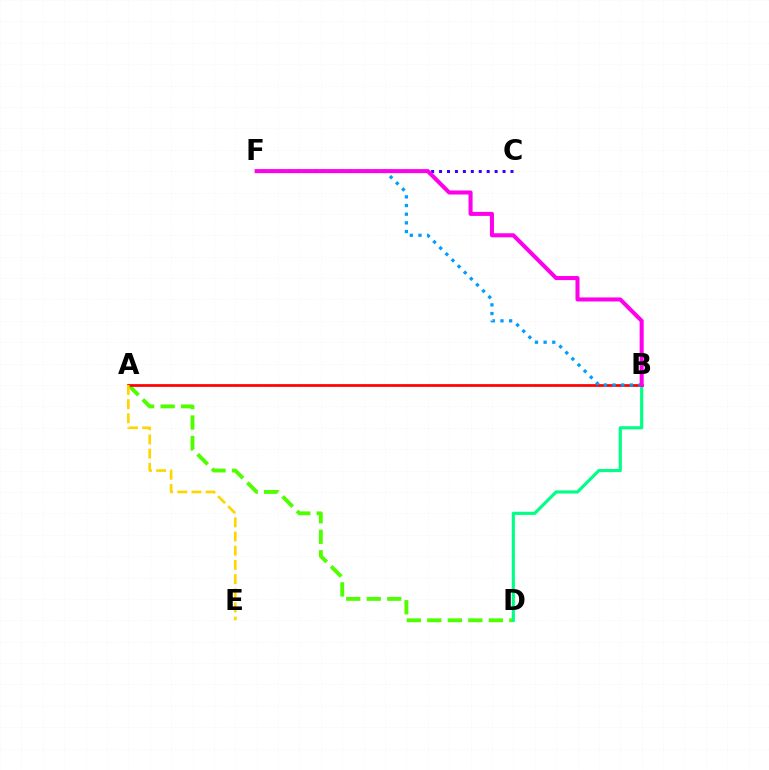{('A', 'D'): [{'color': '#4fff00', 'line_style': 'dashed', 'thickness': 2.78}], ('A', 'B'): [{'color': '#ff0000', 'line_style': 'solid', 'thickness': 1.96}], ('B', 'F'): [{'color': '#009eff', 'line_style': 'dotted', 'thickness': 2.35}, {'color': '#ff00ed', 'line_style': 'solid', 'thickness': 2.91}], ('B', 'D'): [{'color': '#00ff86', 'line_style': 'solid', 'thickness': 2.27}], ('C', 'F'): [{'color': '#3700ff', 'line_style': 'dotted', 'thickness': 2.16}], ('A', 'E'): [{'color': '#ffd500', 'line_style': 'dashed', 'thickness': 1.93}]}